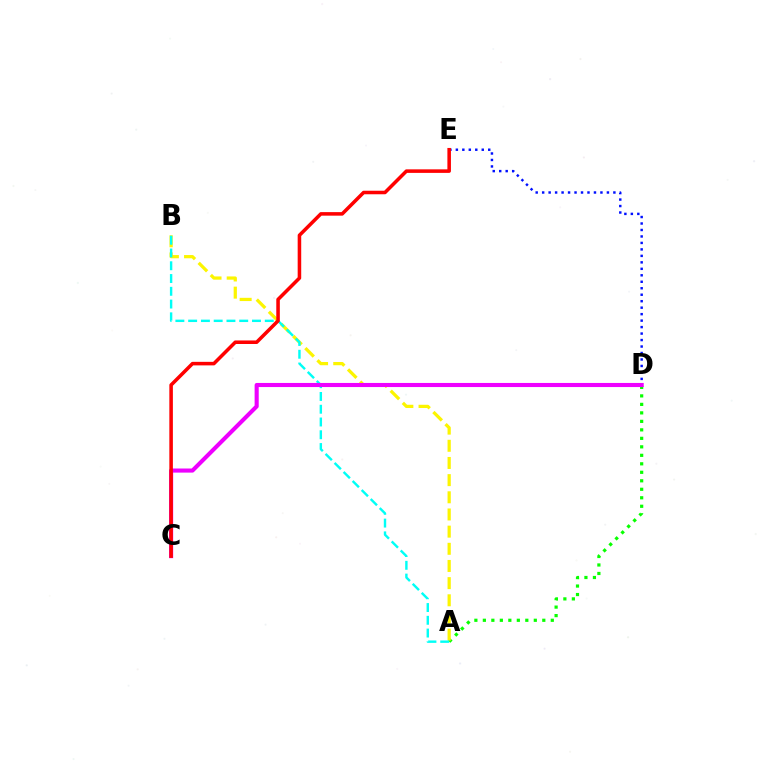{('A', 'D'): [{'color': '#08ff00', 'line_style': 'dotted', 'thickness': 2.31}], ('D', 'E'): [{'color': '#0010ff', 'line_style': 'dotted', 'thickness': 1.76}], ('A', 'B'): [{'color': '#fcf500', 'line_style': 'dashed', 'thickness': 2.33}, {'color': '#00fff6', 'line_style': 'dashed', 'thickness': 1.73}], ('C', 'D'): [{'color': '#ee00ff', 'line_style': 'solid', 'thickness': 2.95}], ('C', 'E'): [{'color': '#ff0000', 'line_style': 'solid', 'thickness': 2.55}]}